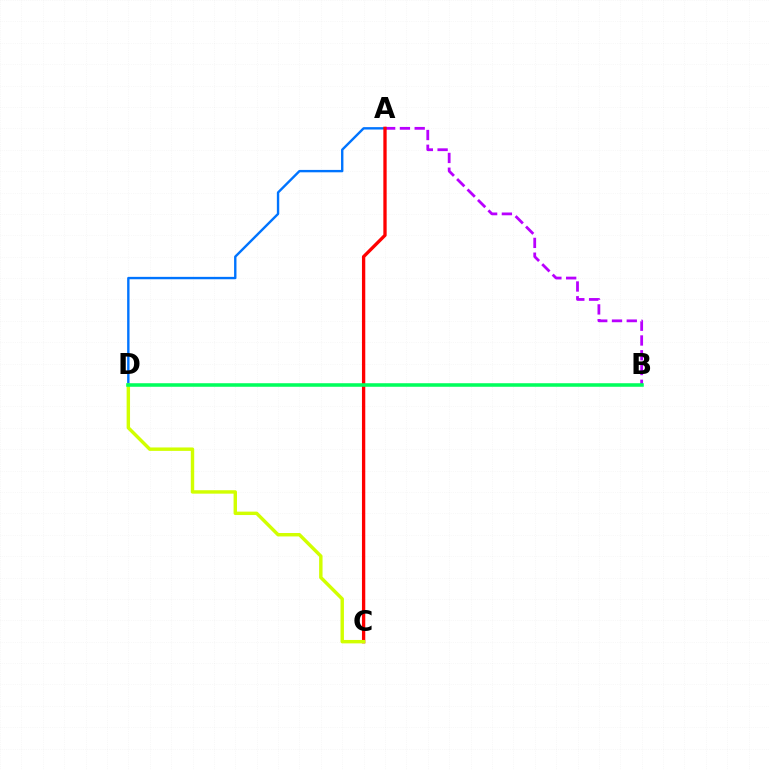{('A', 'B'): [{'color': '#b900ff', 'line_style': 'dashed', 'thickness': 2.01}], ('A', 'D'): [{'color': '#0074ff', 'line_style': 'solid', 'thickness': 1.72}], ('A', 'C'): [{'color': '#ff0000', 'line_style': 'solid', 'thickness': 2.39}], ('C', 'D'): [{'color': '#d1ff00', 'line_style': 'solid', 'thickness': 2.46}], ('B', 'D'): [{'color': '#00ff5c', 'line_style': 'solid', 'thickness': 2.56}]}